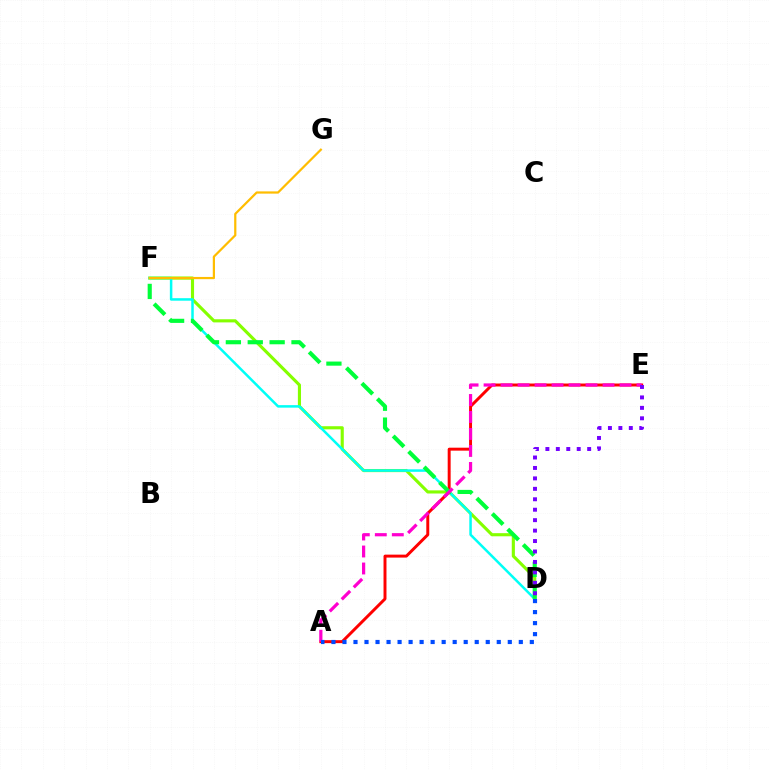{('D', 'F'): [{'color': '#84ff00', 'line_style': 'solid', 'thickness': 2.25}, {'color': '#00fff6', 'line_style': 'solid', 'thickness': 1.81}, {'color': '#00ff39', 'line_style': 'dashed', 'thickness': 2.97}], ('A', 'E'): [{'color': '#ff0000', 'line_style': 'solid', 'thickness': 2.13}, {'color': '#ff00cf', 'line_style': 'dashed', 'thickness': 2.31}], ('F', 'G'): [{'color': '#ffbd00', 'line_style': 'solid', 'thickness': 1.6}], ('A', 'D'): [{'color': '#004bff', 'line_style': 'dotted', 'thickness': 2.99}], ('D', 'E'): [{'color': '#7200ff', 'line_style': 'dotted', 'thickness': 2.84}]}